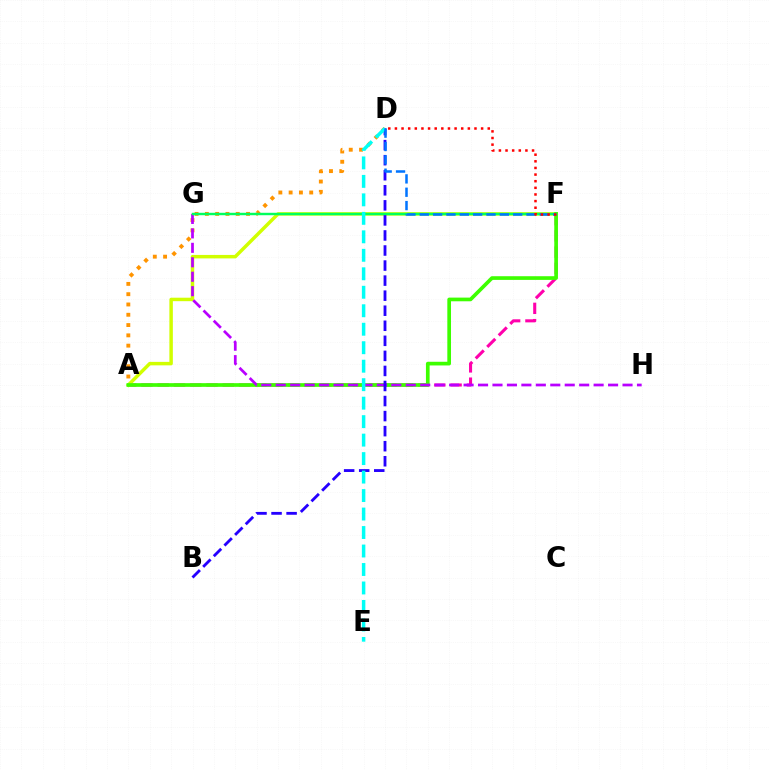{('A', 'D'): [{'color': '#ff9400', 'line_style': 'dotted', 'thickness': 2.8}], ('A', 'F'): [{'color': '#ff00ac', 'line_style': 'dashed', 'thickness': 2.21}, {'color': '#d1ff00', 'line_style': 'solid', 'thickness': 2.5}, {'color': '#3dff00', 'line_style': 'solid', 'thickness': 2.65}], ('G', 'H'): [{'color': '#b900ff', 'line_style': 'dashed', 'thickness': 1.96}], ('F', 'G'): [{'color': '#00ff5c', 'line_style': 'solid', 'thickness': 1.76}], ('B', 'D'): [{'color': '#2500ff', 'line_style': 'dashed', 'thickness': 2.04}], ('D', 'E'): [{'color': '#00fff6', 'line_style': 'dashed', 'thickness': 2.51}], ('D', 'F'): [{'color': '#0074ff', 'line_style': 'dashed', 'thickness': 1.81}, {'color': '#ff0000', 'line_style': 'dotted', 'thickness': 1.8}]}